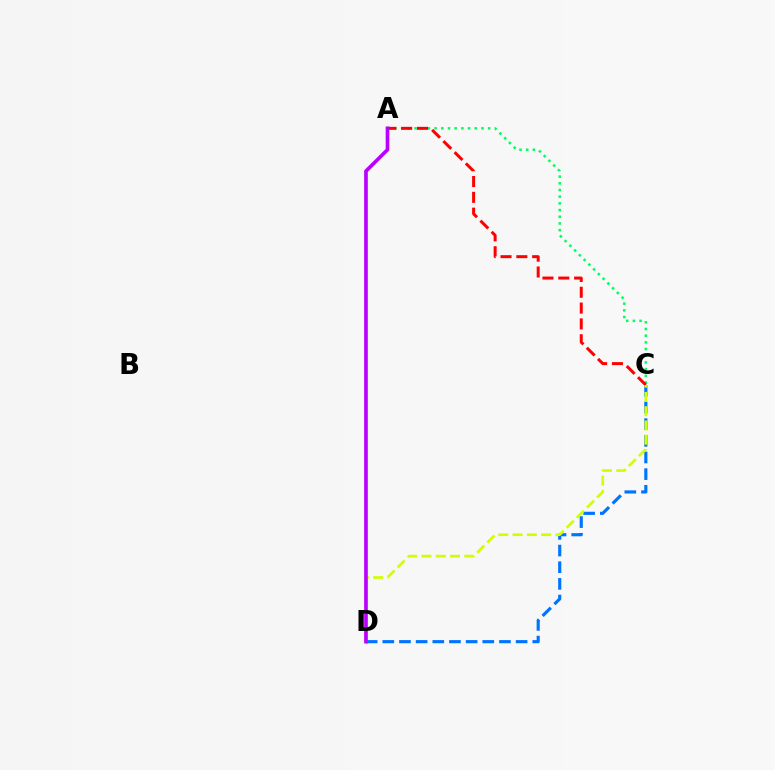{('C', 'D'): [{'color': '#0074ff', 'line_style': 'dashed', 'thickness': 2.26}, {'color': '#d1ff00', 'line_style': 'dashed', 'thickness': 1.94}], ('A', 'C'): [{'color': '#00ff5c', 'line_style': 'dotted', 'thickness': 1.82}, {'color': '#ff0000', 'line_style': 'dashed', 'thickness': 2.15}], ('A', 'D'): [{'color': '#b900ff', 'line_style': 'solid', 'thickness': 2.63}]}